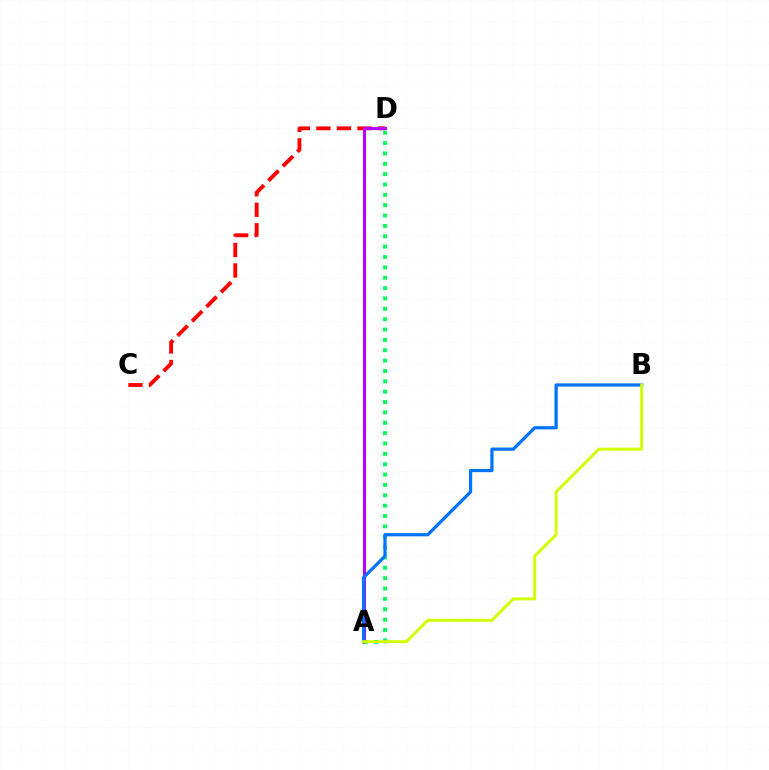{('C', 'D'): [{'color': '#ff0000', 'line_style': 'dashed', 'thickness': 2.79}], ('A', 'D'): [{'color': '#b900ff', 'line_style': 'solid', 'thickness': 2.22}, {'color': '#00ff5c', 'line_style': 'dotted', 'thickness': 2.81}], ('A', 'B'): [{'color': '#0074ff', 'line_style': 'solid', 'thickness': 2.33}, {'color': '#d1ff00', 'line_style': 'solid', 'thickness': 2.13}]}